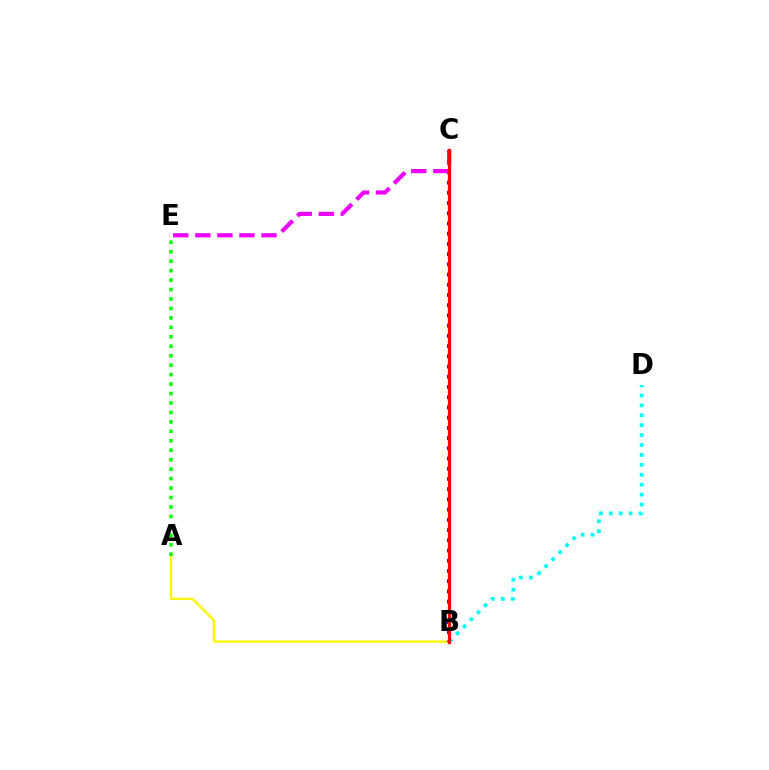{('B', 'D'): [{'color': '#00fff6', 'line_style': 'dotted', 'thickness': 2.69}], ('A', 'B'): [{'color': '#fcf500', 'line_style': 'solid', 'thickness': 1.67}], ('A', 'E'): [{'color': '#08ff00', 'line_style': 'dotted', 'thickness': 2.57}], ('B', 'C'): [{'color': '#0010ff', 'line_style': 'dotted', 'thickness': 2.78}, {'color': '#ff0000', 'line_style': 'solid', 'thickness': 2.34}], ('C', 'E'): [{'color': '#ee00ff', 'line_style': 'dashed', 'thickness': 3.0}]}